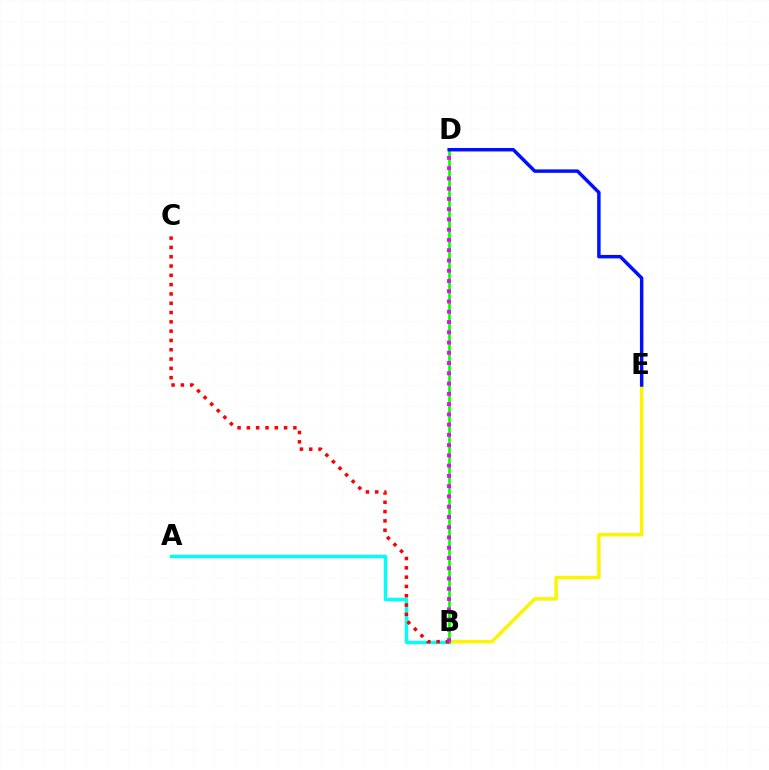{('B', 'E'): [{'color': '#fcf500', 'line_style': 'solid', 'thickness': 2.51}], ('A', 'B'): [{'color': '#00fff6', 'line_style': 'solid', 'thickness': 2.47}], ('B', 'D'): [{'color': '#08ff00', 'line_style': 'solid', 'thickness': 1.95}, {'color': '#ee00ff', 'line_style': 'dotted', 'thickness': 2.79}], ('D', 'E'): [{'color': '#0010ff', 'line_style': 'solid', 'thickness': 2.49}], ('B', 'C'): [{'color': '#ff0000', 'line_style': 'dotted', 'thickness': 2.53}]}